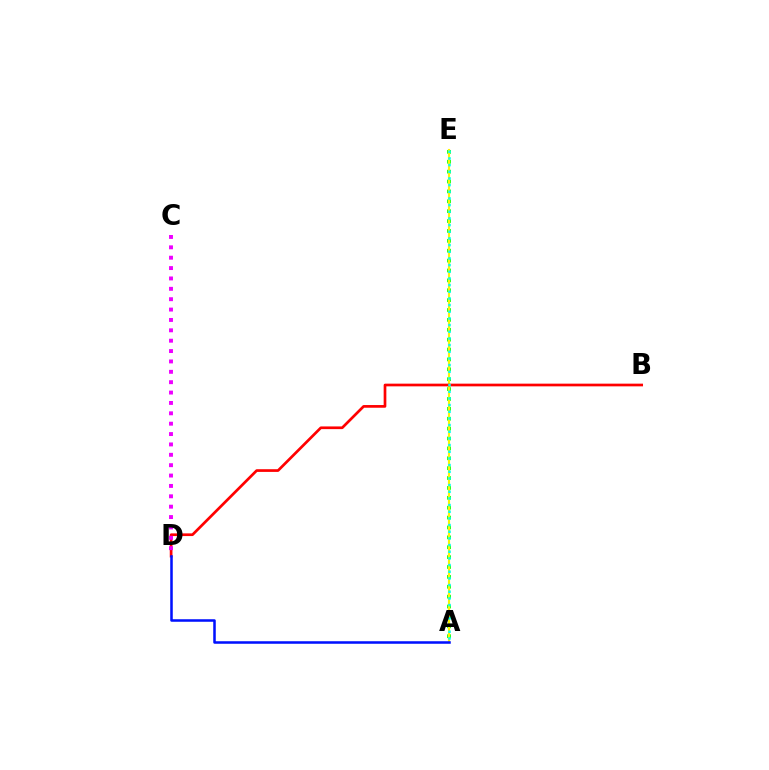{('A', 'E'): [{'color': '#08ff00', 'line_style': 'dotted', 'thickness': 2.69}, {'color': '#fcf500', 'line_style': 'solid', 'thickness': 1.54}, {'color': '#00fff6', 'line_style': 'dotted', 'thickness': 1.81}], ('B', 'D'): [{'color': '#ff0000', 'line_style': 'solid', 'thickness': 1.94}], ('A', 'D'): [{'color': '#0010ff', 'line_style': 'solid', 'thickness': 1.82}], ('C', 'D'): [{'color': '#ee00ff', 'line_style': 'dotted', 'thickness': 2.82}]}